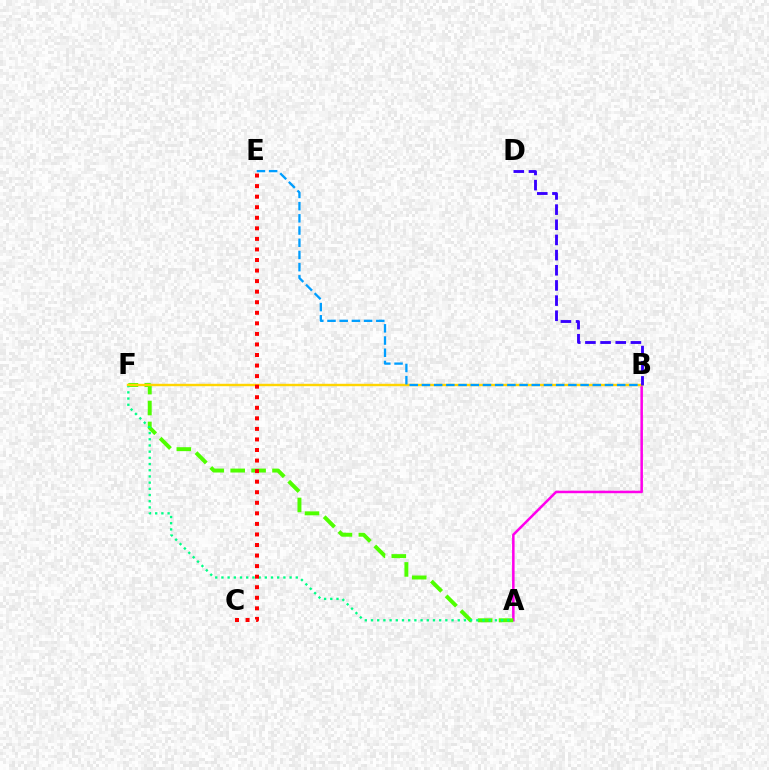{('A', 'B'): [{'color': '#ff00ed', 'line_style': 'solid', 'thickness': 1.82}], ('A', 'F'): [{'color': '#4fff00', 'line_style': 'dashed', 'thickness': 2.84}, {'color': '#00ff86', 'line_style': 'dotted', 'thickness': 1.68}], ('B', 'F'): [{'color': '#ffd500', 'line_style': 'solid', 'thickness': 1.75}], ('B', 'E'): [{'color': '#009eff', 'line_style': 'dashed', 'thickness': 1.66}], ('B', 'D'): [{'color': '#3700ff', 'line_style': 'dashed', 'thickness': 2.06}], ('C', 'E'): [{'color': '#ff0000', 'line_style': 'dotted', 'thickness': 2.87}]}